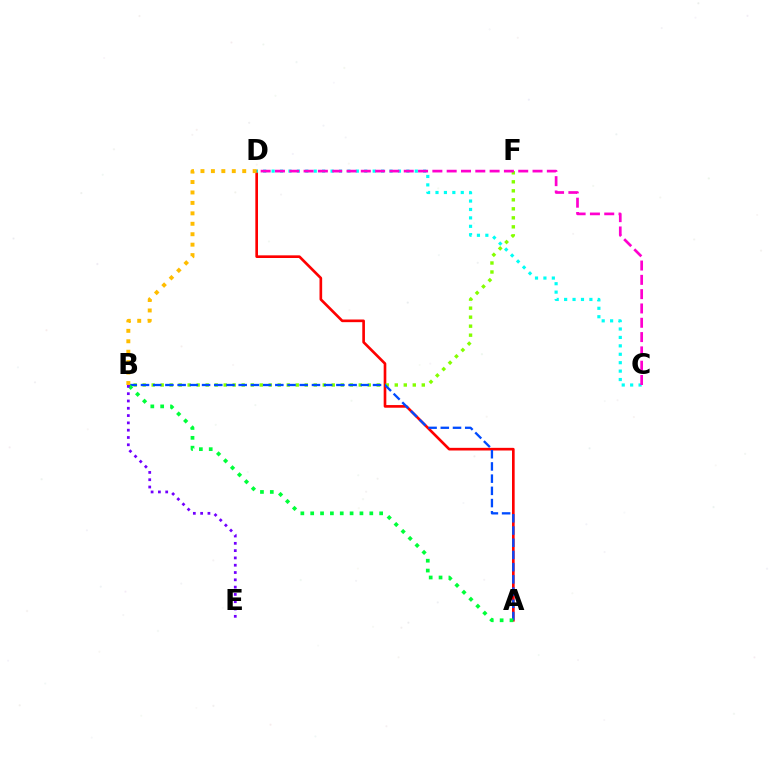{('A', 'D'): [{'color': '#ff0000', 'line_style': 'solid', 'thickness': 1.91}], ('B', 'F'): [{'color': '#84ff00', 'line_style': 'dotted', 'thickness': 2.45}], ('A', 'B'): [{'color': '#004bff', 'line_style': 'dashed', 'thickness': 1.66}, {'color': '#00ff39', 'line_style': 'dotted', 'thickness': 2.68}], ('B', 'D'): [{'color': '#ffbd00', 'line_style': 'dotted', 'thickness': 2.84}], ('C', 'D'): [{'color': '#00fff6', 'line_style': 'dotted', 'thickness': 2.29}, {'color': '#ff00cf', 'line_style': 'dashed', 'thickness': 1.94}], ('B', 'E'): [{'color': '#7200ff', 'line_style': 'dotted', 'thickness': 1.98}]}